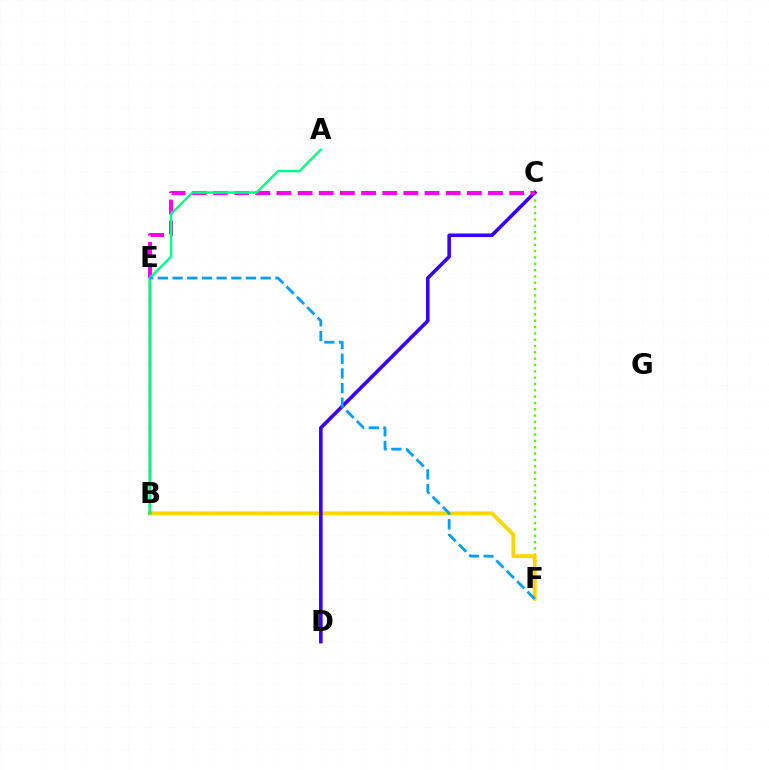{('C', 'F'): [{'color': '#4fff00', 'line_style': 'dotted', 'thickness': 1.72}], ('B', 'F'): [{'color': '#ffd500', 'line_style': 'solid', 'thickness': 2.76}], ('C', 'D'): [{'color': '#3700ff', 'line_style': 'solid', 'thickness': 2.59}], ('B', 'E'): [{'color': '#ff0000', 'line_style': 'solid', 'thickness': 1.73}], ('C', 'E'): [{'color': '#ff00ed', 'line_style': 'dashed', 'thickness': 2.87}], ('A', 'B'): [{'color': '#00ff86', 'line_style': 'solid', 'thickness': 1.77}], ('E', 'F'): [{'color': '#009eff', 'line_style': 'dashed', 'thickness': 1.99}]}